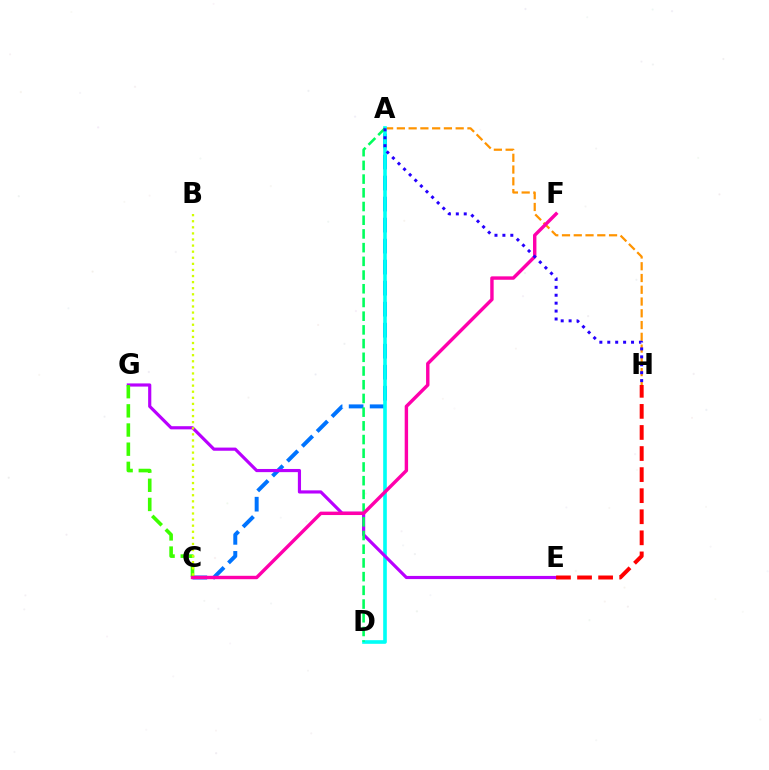{('A', 'C'): [{'color': '#0074ff', 'line_style': 'dashed', 'thickness': 2.86}], ('A', 'H'): [{'color': '#ff9400', 'line_style': 'dashed', 'thickness': 1.6}, {'color': '#2500ff', 'line_style': 'dotted', 'thickness': 2.15}], ('A', 'D'): [{'color': '#00fff6', 'line_style': 'solid', 'thickness': 2.62}, {'color': '#00ff5c', 'line_style': 'dashed', 'thickness': 1.86}], ('E', 'G'): [{'color': '#b900ff', 'line_style': 'solid', 'thickness': 2.28}], ('E', 'H'): [{'color': '#ff0000', 'line_style': 'dashed', 'thickness': 2.86}], ('C', 'G'): [{'color': '#3dff00', 'line_style': 'dashed', 'thickness': 2.6}], ('C', 'F'): [{'color': '#ff00ac', 'line_style': 'solid', 'thickness': 2.45}], ('B', 'C'): [{'color': '#d1ff00', 'line_style': 'dotted', 'thickness': 1.65}]}